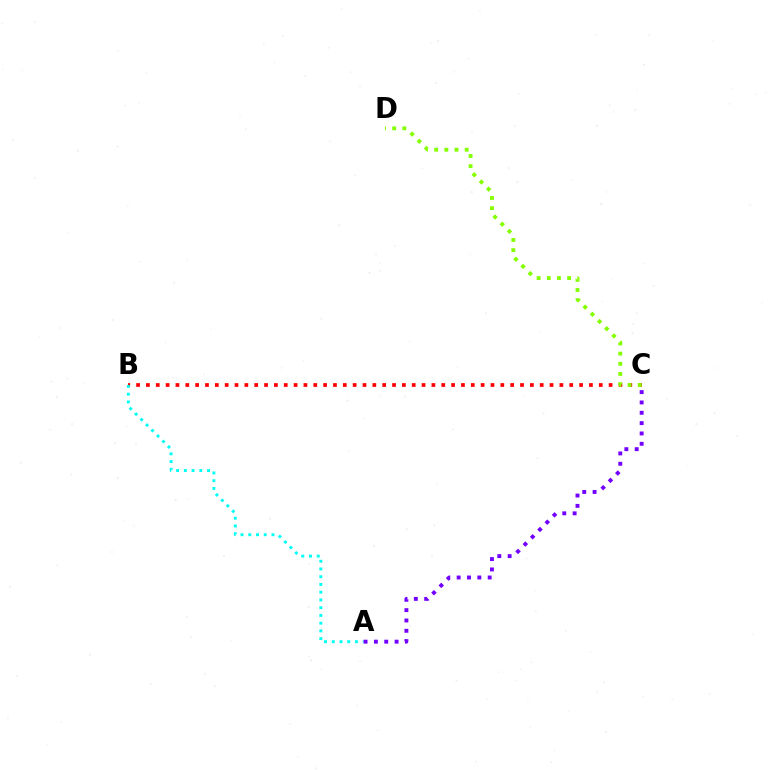{('B', 'C'): [{'color': '#ff0000', 'line_style': 'dotted', 'thickness': 2.67}], ('A', 'B'): [{'color': '#00fff6', 'line_style': 'dotted', 'thickness': 2.1}], ('C', 'D'): [{'color': '#84ff00', 'line_style': 'dotted', 'thickness': 2.76}], ('A', 'C'): [{'color': '#7200ff', 'line_style': 'dotted', 'thickness': 2.81}]}